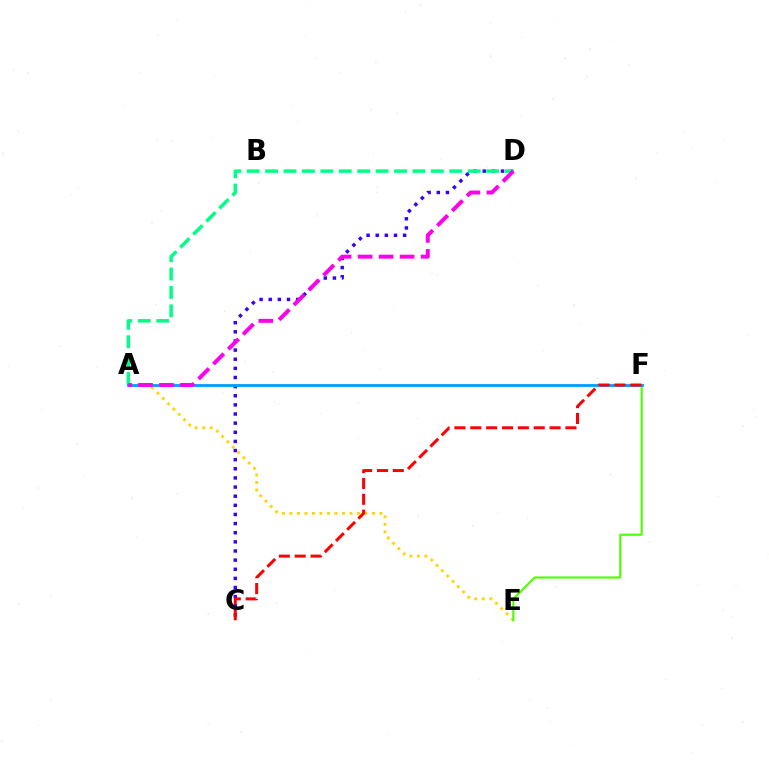{('A', 'E'): [{'color': '#ffd500', 'line_style': 'dotted', 'thickness': 2.04}], ('E', 'F'): [{'color': '#4fff00', 'line_style': 'solid', 'thickness': 1.55}], ('C', 'D'): [{'color': '#3700ff', 'line_style': 'dotted', 'thickness': 2.48}], ('A', 'D'): [{'color': '#00ff86', 'line_style': 'dashed', 'thickness': 2.5}, {'color': '#ff00ed', 'line_style': 'dashed', 'thickness': 2.85}], ('A', 'F'): [{'color': '#009eff', 'line_style': 'solid', 'thickness': 2.02}], ('C', 'F'): [{'color': '#ff0000', 'line_style': 'dashed', 'thickness': 2.15}]}